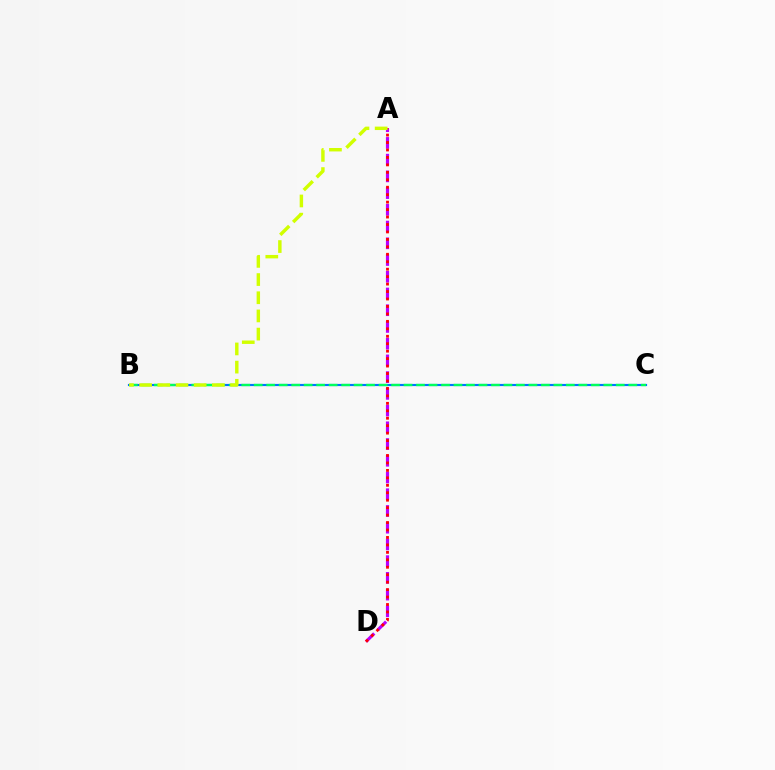{('B', 'C'): [{'color': '#0074ff', 'line_style': 'solid', 'thickness': 1.55}, {'color': '#00ff5c', 'line_style': 'dashed', 'thickness': 1.7}], ('A', 'D'): [{'color': '#b900ff', 'line_style': 'dashed', 'thickness': 2.27}, {'color': '#ff0000', 'line_style': 'dotted', 'thickness': 2.02}], ('A', 'B'): [{'color': '#d1ff00', 'line_style': 'dashed', 'thickness': 2.47}]}